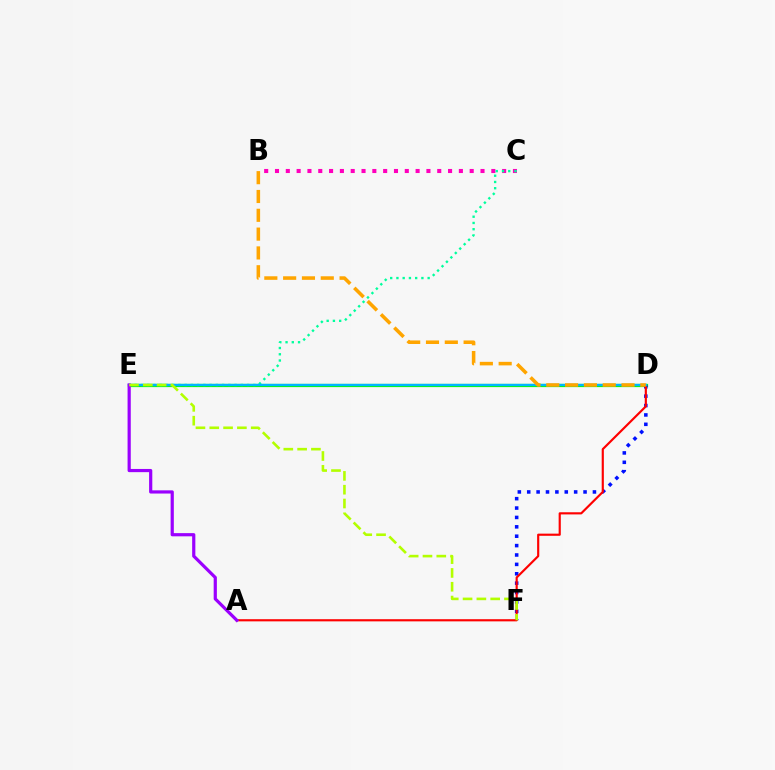{('D', 'E'): [{'color': '#08ff00', 'line_style': 'solid', 'thickness': 2.32}, {'color': '#00b5ff', 'line_style': 'solid', 'thickness': 1.68}], ('D', 'F'): [{'color': '#0010ff', 'line_style': 'dotted', 'thickness': 2.55}], ('B', 'C'): [{'color': '#ff00bd', 'line_style': 'dotted', 'thickness': 2.94}], ('C', 'E'): [{'color': '#00ff9d', 'line_style': 'dotted', 'thickness': 1.7}], ('A', 'D'): [{'color': '#ff0000', 'line_style': 'solid', 'thickness': 1.55}], ('A', 'E'): [{'color': '#9b00ff', 'line_style': 'solid', 'thickness': 2.3}], ('B', 'D'): [{'color': '#ffa500', 'line_style': 'dashed', 'thickness': 2.56}], ('E', 'F'): [{'color': '#b3ff00', 'line_style': 'dashed', 'thickness': 1.88}]}